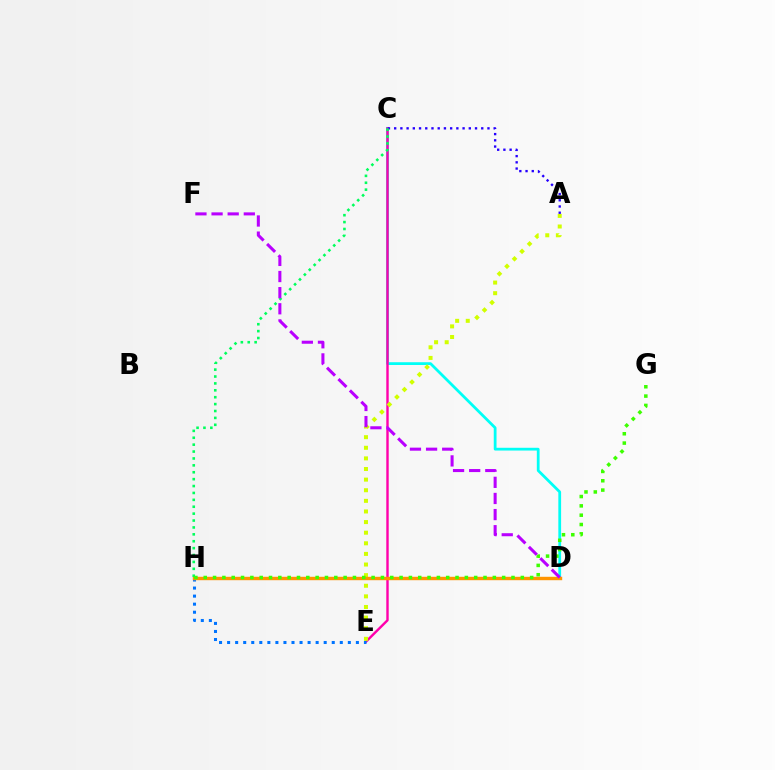{('C', 'D'): [{'color': '#00fff6', 'line_style': 'solid', 'thickness': 1.99}], ('D', 'H'): [{'color': '#ff0000', 'line_style': 'dotted', 'thickness': 1.82}, {'color': '#ff9400', 'line_style': 'solid', 'thickness': 2.46}], ('C', 'E'): [{'color': '#ff00ac', 'line_style': 'solid', 'thickness': 1.73}], ('E', 'H'): [{'color': '#0074ff', 'line_style': 'dotted', 'thickness': 2.19}], ('A', 'E'): [{'color': '#d1ff00', 'line_style': 'dotted', 'thickness': 2.88}], ('A', 'C'): [{'color': '#2500ff', 'line_style': 'dotted', 'thickness': 1.69}], ('C', 'H'): [{'color': '#00ff5c', 'line_style': 'dotted', 'thickness': 1.87}], ('G', 'H'): [{'color': '#3dff00', 'line_style': 'dotted', 'thickness': 2.53}], ('D', 'F'): [{'color': '#b900ff', 'line_style': 'dashed', 'thickness': 2.19}]}